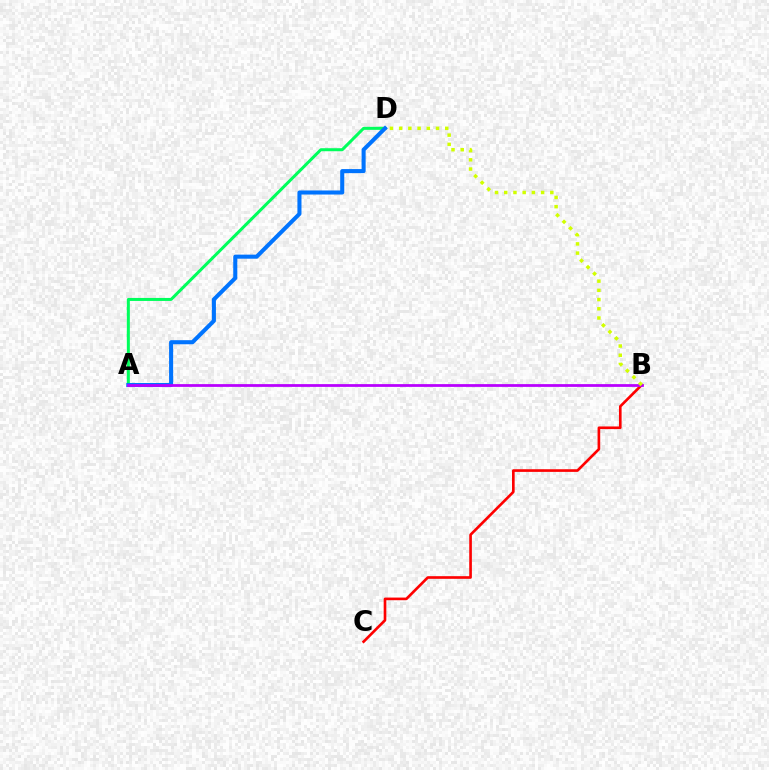{('B', 'C'): [{'color': '#ff0000', 'line_style': 'solid', 'thickness': 1.9}], ('A', 'D'): [{'color': '#00ff5c', 'line_style': 'solid', 'thickness': 2.17}, {'color': '#0074ff', 'line_style': 'solid', 'thickness': 2.92}], ('A', 'B'): [{'color': '#b900ff', 'line_style': 'solid', 'thickness': 1.99}], ('B', 'D'): [{'color': '#d1ff00', 'line_style': 'dotted', 'thickness': 2.5}]}